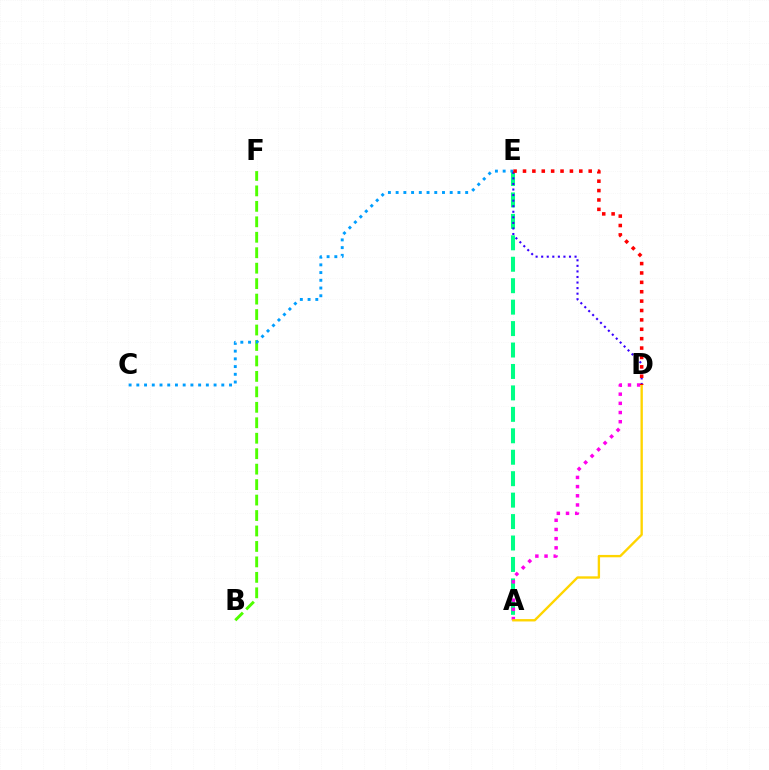{('A', 'E'): [{'color': '#00ff86', 'line_style': 'dashed', 'thickness': 2.91}], ('B', 'F'): [{'color': '#4fff00', 'line_style': 'dashed', 'thickness': 2.1}], ('C', 'E'): [{'color': '#009eff', 'line_style': 'dotted', 'thickness': 2.1}], ('A', 'D'): [{'color': '#ff00ed', 'line_style': 'dotted', 'thickness': 2.49}, {'color': '#ffd500', 'line_style': 'solid', 'thickness': 1.7}], ('D', 'E'): [{'color': '#3700ff', 'line_style': 'dotted', 'thickness': 1.51}, {'color': '#ff0000', 'line_style': 'dotted', 'thickness': 2.55}]}